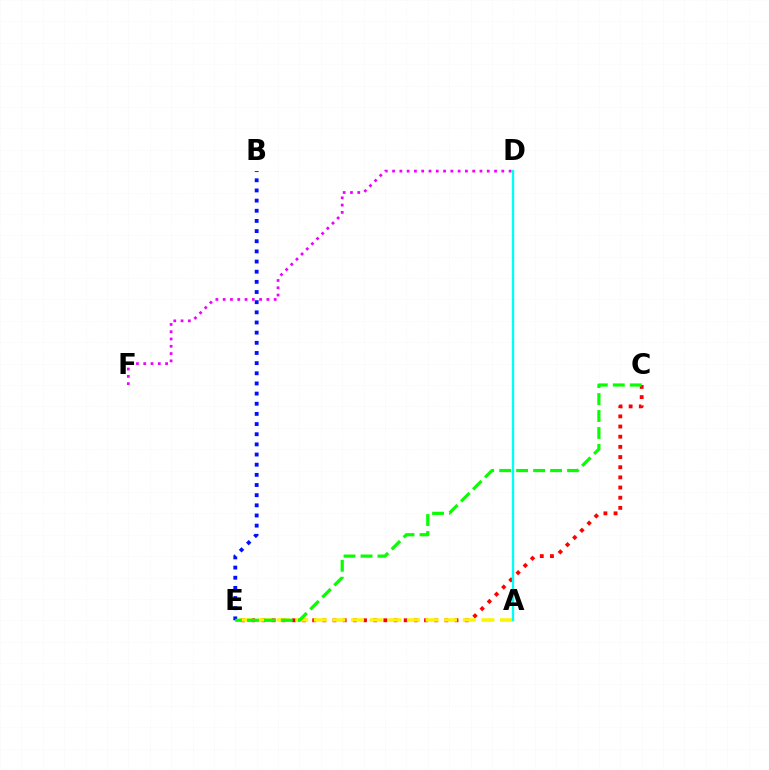{('C', 'E'): [{'color': '#ff0000', 'line_style': 'dotted', 'thickness': 2.76}, {'color': '#08ff00', 'line_style': 'dashed', 'thickness': 2.3}], ('A', 'E'): [{'color': '#fcf500', 'line_style': 'dashed', 'thickness': 2.53}], ('B', 'E'): [{'color': '#0010ff', 'line_style': 'dotted', 'thickness': 2.76}], ('A', 'D'): [{'color': '#00fff6', 'line_style': 'solid', 'thickness': 1.68}], ('D', 'F'): [{'color': '#ee00ff', 'line_style': 'dotted', 'thickness': 1.98}]}